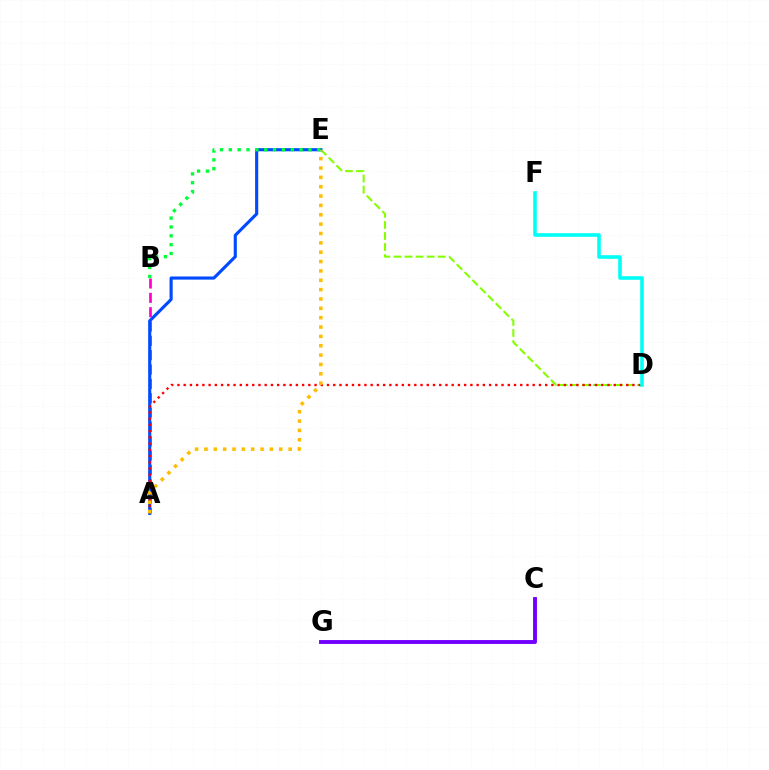{('A', 'B'): [{'color': '#ff00cf', 'line_style': 'dashed', 'thickness': 1.95}], ('D', 'E'): [{'color': '#84ff00', 'line_style': 'dashed', 'thickness': 1.5}], ('A', 'E'): [{'color': '#004bff', 'line_style': 'solid', 'thickness': 2.26}, {'color': '#ffbd00', 'line_style': 'dotted', 'thickness': 2.54}], ('A', 'D'): [{'color': '#ff0000', 'line_style': 'dotted', 'thickness': 1.69}], ('B', 'E'): [{'color': '#00ff39', 'line_style': 'dotted', 'thickness': 2.4}], ('D', 'F'): [{'color': '#00fff6', 'line_style': 'solid', 'thickness': 2.59}], ('C', 'G'): [{'color': '#7200ff', 'line_style': 'solid', 'thickness': 2.8}]}